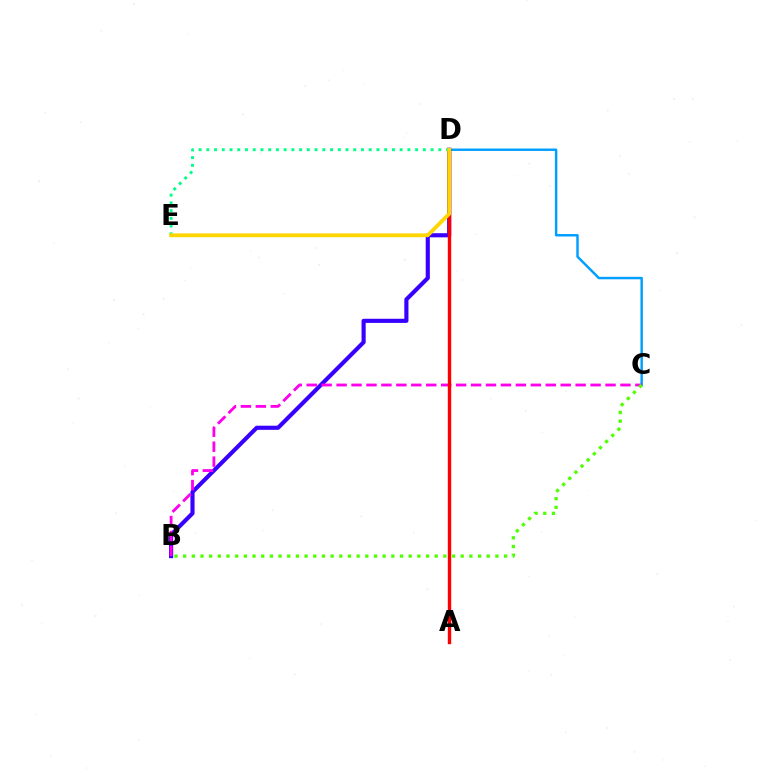{('B', 'D'): [{'color': '#3700ff', 'line_style': 'solid', 'thickness': 2.97}], ('C', 'D'): [{'color': '#009eff', 'line_style': 'solid', 'thickness': 1.76}], ('B', 'C'): [{'color': '#ff00ed', 'line_style': 'dashed', 'thickness': 2.03}, {'color': '#4fff00', 'line_style': 'dotted', 'thickness': 2.36}], ('A', 'D'): [{'color': '#ff0000', 'line_style': 'solid', 'thickness': 2.44}], ('D', 'E'): [{'color': '#00ff86', 'line_style': 'dotted', 'thickness': 2.1}, {'color': '#ffd500', 'line_style': 'solid', 'thickness': 2.73}]}